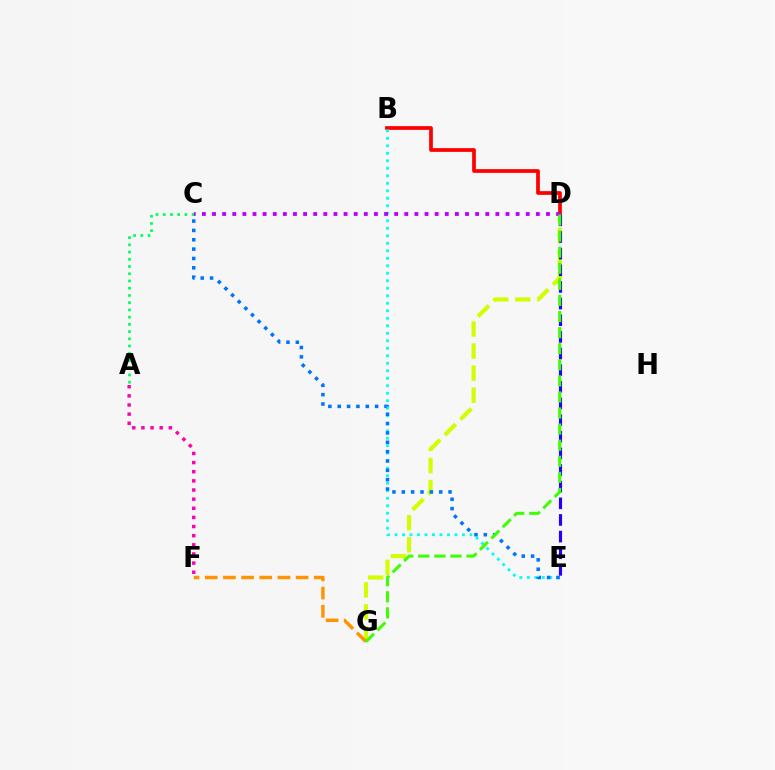{('D', 'G'): [{'color': '#d1ff00', 'line_style': 'dashed', 'thickness': 3.0}, {'color': '#3dff00', 'line_style': 'dashed', 'thickness': 2.19}], ('B', 'D'): [{'color': '#ff0000', 'line_style': 'solid', 'thickness': 2.68}], ('A', 'C'): [{'color': '#00ff5c', 'line_style': 'dotted', 'thickness': 1.96}], ('B', 'E'): [{'color': '#00fff6', 'line_style': 'dotted', 'thickness': 2.04}], ('C', 'D'): [{'color': '#b900ff', 'line_style': 'dotted', 'thickness': 2.75}], ('C', 'E'): [{'color': '#0074ff', 'line_style': 'dotted', 'thickness': 2.54}], ('A', 'F'): [{'color': '#ff00ac', 'line_style': 'dotted', 'thickness': 2.48}], ('F', 'G'): [{'color': '#ff9400', 'line_style': 'dashed', 'thickness': 2.47}], ('D', 'E'): [{'color': '#2500ff', 'line_style': 'dashed', 'thickness': 2.26}]}